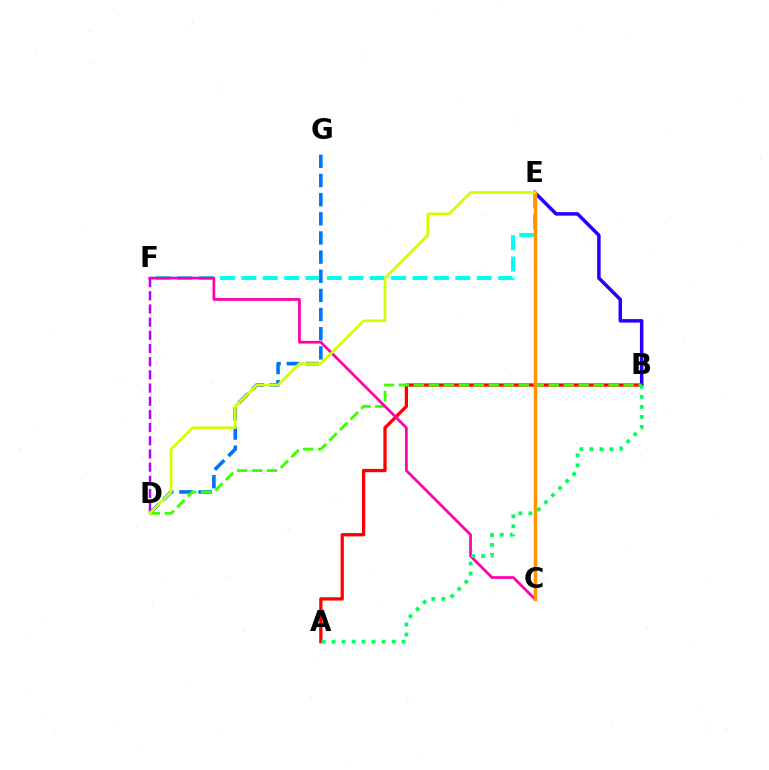{('A', 'B'): [{'color': '#ff0000', 'line_style': 'solid', 'thickness': 2.36}, {'color': '#00ff5c', 'line_style': 'dotted', 'thickness': 2.72}], ('E', 'F'): [{'color': '#00fff6', 'line_style': 'dashed', 'thickness': 2.91}], ('D', 'G'): [{'color': '#0074ff', 'line_style': 'dashed', 'thickness': 2.6}], ('B', 'E'): [{'color': '#2500ff', 'line_style': 'solid', 'thickness': 2.51}], ('B', 'D'): [{'color': '#3dff00', 'line_style': 'dashed', 'thickness': 2.04}], ('C', 'F'): [{'color': '#ff00ac', 'line_style': 'solid', 'thickness': 1.97}], ('C', 'E'): [{'color': '#ff9400', 'line_style': 'solid', 'thickness': 2.48}], ('D', 'F'): [{'color': '#b900ff', 'line_style': 'dashed', 'thickness': 1.79}], ('D', 'E'): [{'color': '#d1ff00', 'line_style': 'solid', 'thickness': 1.94}]}